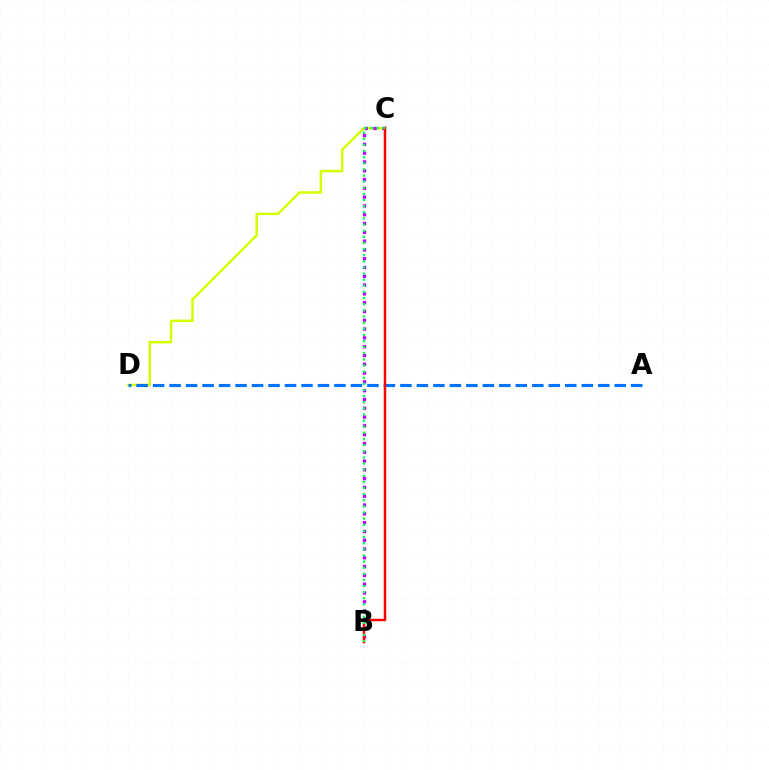{('C', 'D'): [{'color': '#d1ff00', 'line_style': 'solid', 'thickness': 1.8}], ('A', 'D'): [{'color': '#0074ff', 'line_style': 'dashed', 'thickness': 2.24}], ('B', 'C'): [{'color': '#b900ff', 'line_style': 'dotted', 'thickness': 2.39}, {'color': '#ff0000', 'line_style': 'solid', 'thickness': 1.79}, {'color': '#00ff5c', 'line_style': 'dotted', 'thickness': 1.66}]}